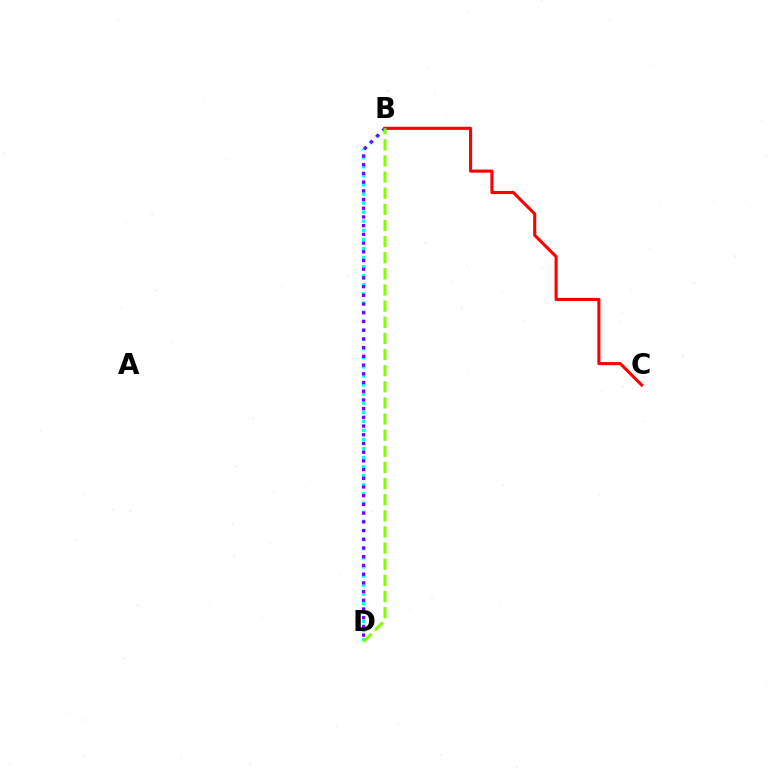{('B', 'D'): [{'color': '#00fff6', 'line_style': 'dotted', 'thickness': 2.47}, {'color': '#7200ff', 'line_style': 'dotted', 'thickness': 2.37}, {'color': '#84ff00', 'line_style': 'dashed', 'thickness': 2.19}], ('B', 'C'): [{'color': '#ff0000', 'line_style': 'solid', 'thickness': 2.22}]}